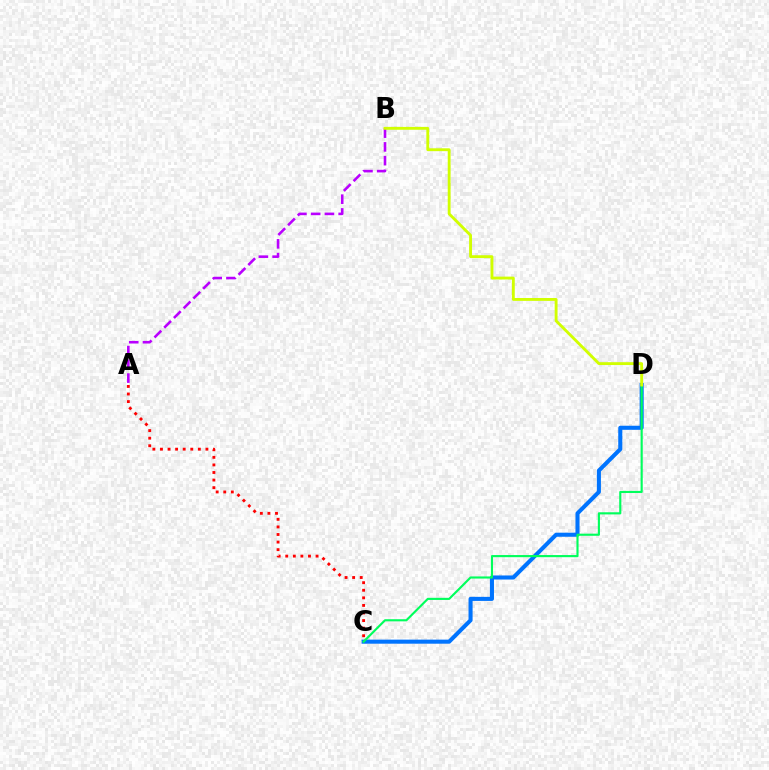{('C', 'D'): [{'color': '#0074ff', 'line_style': 'solid', 'thickness': 2.93}, {'color': '#00ff5c', 'line_style': 'solid', 'thickness': 1.54}], ('A', 'B'): [{'color': '#b900ff', 'line_style': 'dashed', 'thickness': 1.87}], ('B', 'D'): [{'color': '#d1ff00', 'line_style': 'solid', 'thickness': 2.06}], ('A', 'C'): [{'color': '#ff0000', 'line_style': 'dotted', 'thickness': 2.06}]}